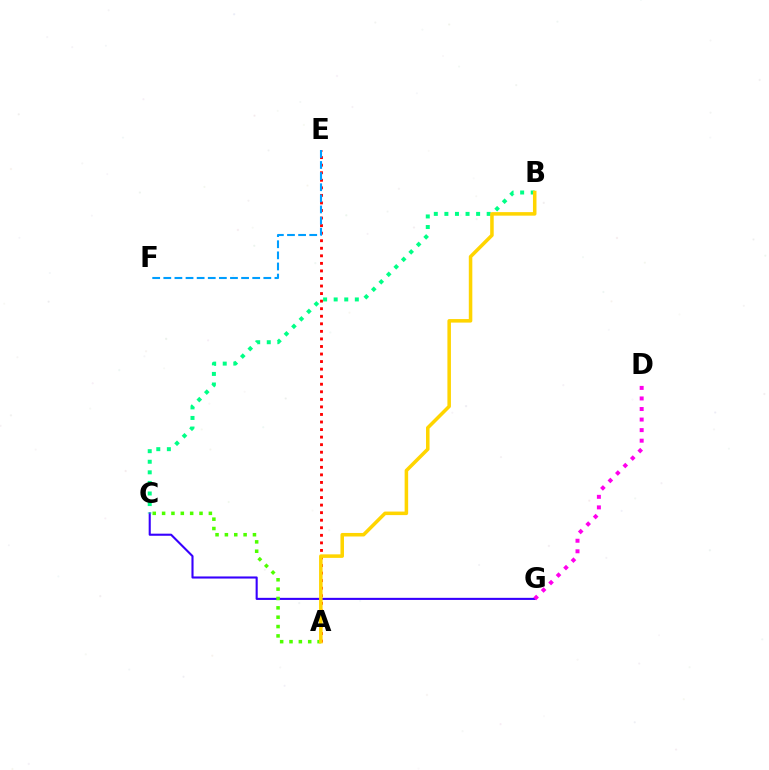{('A', 'E'): [{'color': '#ff0000', 'line_style': 'dotted', 'thickness': 2.05}], ('C', 'G'): [{'color': '#3700ff', 'line_style': 'solid', 'thickness': 1.51}], ('D', 'G'): [{'color': '#ff00ed', 'line_style': 'dotted', 'thickness': 2.87}], ('A', 'C'): [{'color': '#4fff00', 'line_style': 'dotted', 'thickness': 2.54}], ('E', 'F'): [{'color': '#009eff', 'line_style': 'dashed', 'thickness': 1.51}], ('B', 'C'): [{'color': '#00ff86', 'line_style': 'dotted', 'thickness': 2.87}], ('A', 'B'): [{'color': '#ffd500', 'line_style': 'solid', 'thickness': 2.54}]}